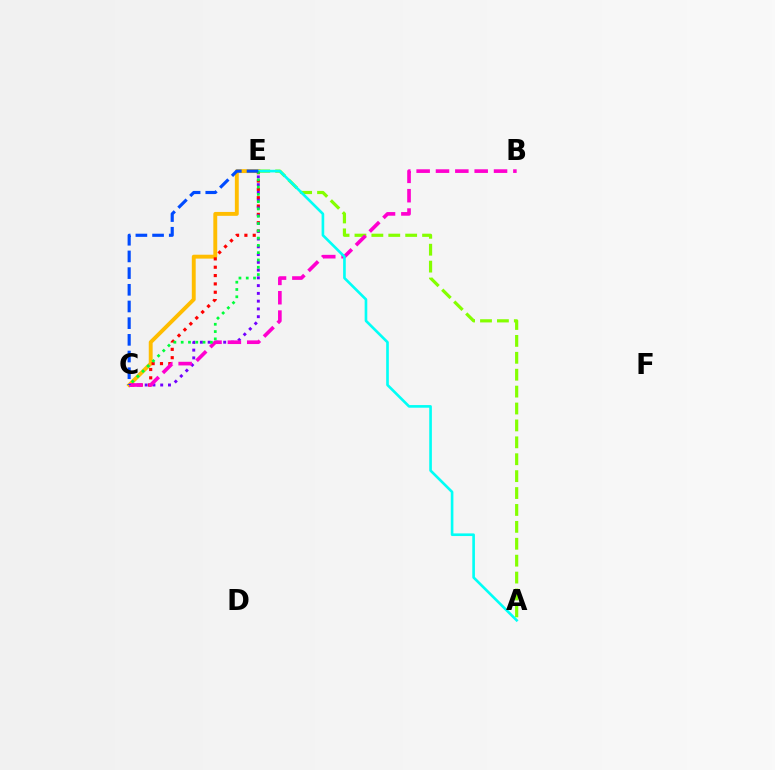{('A', 'E'): [{'color': '#84ff00', 'line_style': 'dashed', 'thickness': 2.3}, {'color': '#00fff6', 'line_style': 'solid', 'thickness': 1.9}], ('C', 'E'): [{'color': '#ffbd00', 'line_style': 'solid', 'thickness': 2.8}, {'color': '#ff0000', 'line_style': 'dotted', 'thickness': 2.26}, {'color': '#7200ff', 'line_style': 'dotted', 'thickness': 2.11}, {'color': '#00ff39', 'line_style': 'dotted', 'thickness': 1.98}, {'color': '#004bff', 'line_style': 'dashed', 'thickness': 2.27}], ('B', 'C'): [{'color': '#ff00cf', 'line_style': 'dashed', 'thickness': 2.63}]}